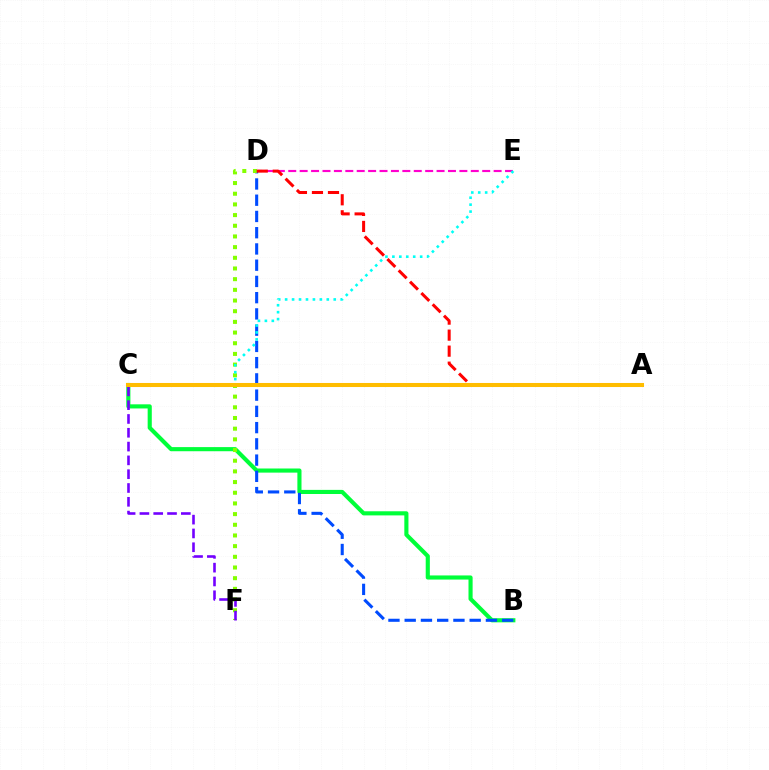{('D', 'E'): [{'color': '#ff00cf', 'line_style': 'dashed', 'thickness': 1.55}], ('B', 'C'): [{'color': '#00ff39', 'line_style': 'solid', 'thickness': 2.97}], ('B', 'D'): [{'color': '#004bff', 'line_style': 'dashed', 'thickness': 2.21}], ('D', 'F'): [{'color': '#84ff00', 'line_style': 'dotted', 'thickness': 2.9}], ('A', 'D'): [{'color': '#ff0000', 'line_style': 'dashed', 'thickness': 2.18}], ('C', 'F'): [{'color': '#7200ff', 'line_style': 'dashed', 'thickness': 1.88}], ('C', 'E'): [{'color': '#00fff6', 'line_style': 'dotted', 'thickness': 1.89}], ('A', 'C'): [{'color': '#ffbd00', 'line_style': 'solid', 'thickness': 2.92}]}